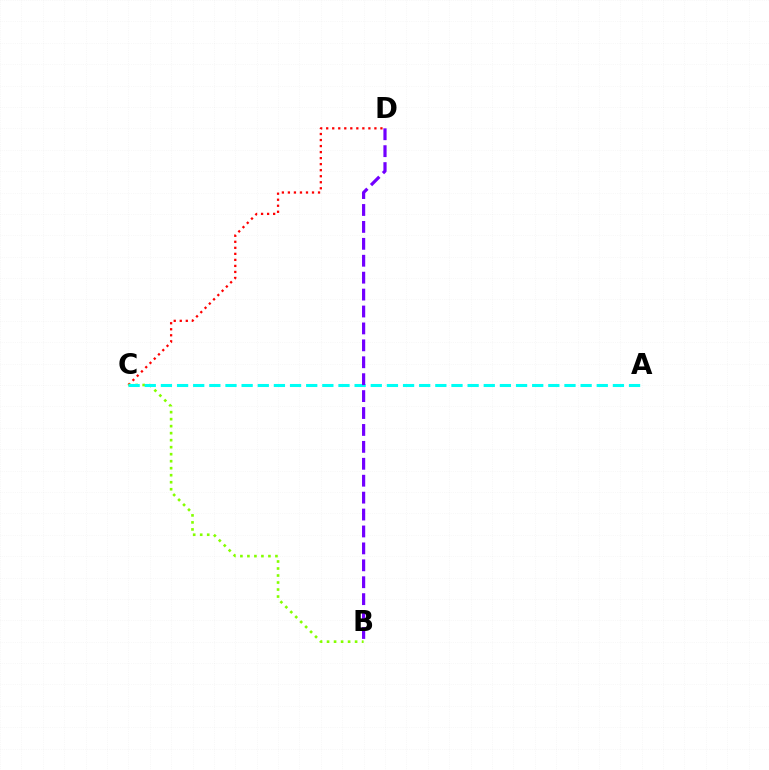{('C', 'D'): [{'color': '#ff0000', 'line_style': 'dotted', 'thickness': 1.64}], ('B', 'C'): [{'color': '#84ff00', 'line_style': 'dotted', 'thickness': 1.9}], ('A', 'C'): [{'color': '#00fff6', 'line_style': 'dashed', 'thickness': 2.19}], ('B', 'D'): [{'color': '#7200ff', 'line_style': 'dashed', 'thickness': 2.3}]}